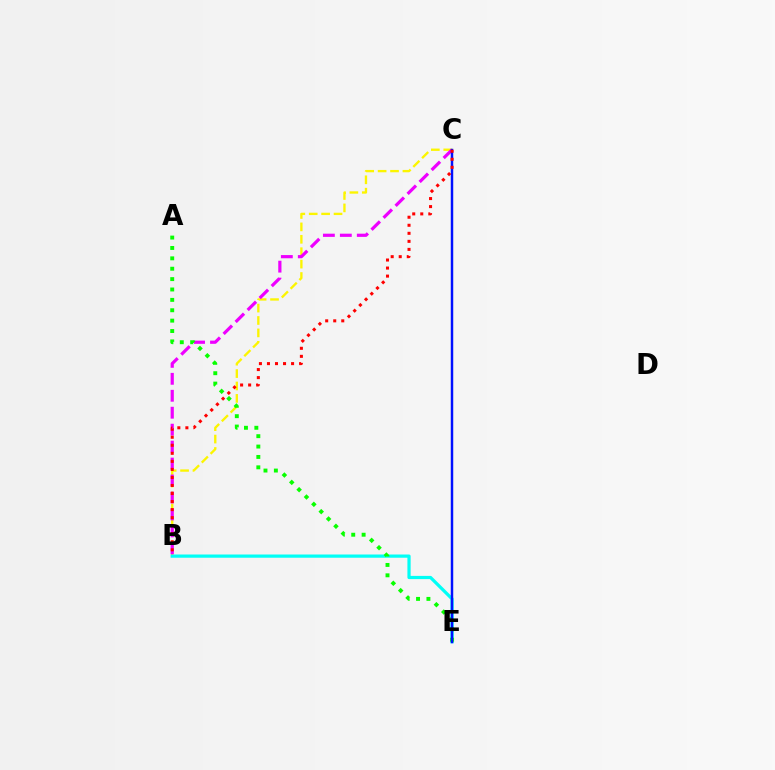{('B', 'C'): [{'color': '#fcf500', 'line_style': 'dashed', 'thickness': 1.69}, {'color': '#ee00ff', 'line_style': 'dashed', 'thickness': 2.3}, {'color': '#ff0000', 'line_style': 'dotted', 'thickness': 2.18}], ('B', 'E'): [{'color': '#00fff6', 'line_style': 'solid', 'thickness': 2.32}], ('A', 'E'): [{'color': '#08ff00', 'line_style': 'dotted', 'thickness': 2.82}], ('C', 'E'): [{'color': '#0010ff', 'line_style': 'solid', 'thickness': 1.78}]}